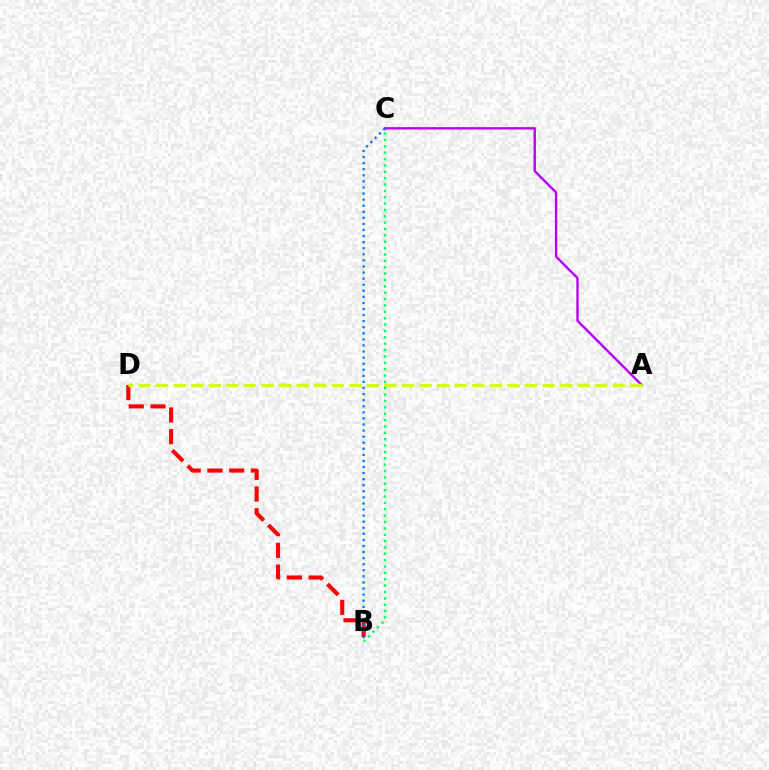{('A', 'C'): [{'color': '#b900ff', 'line_style': 'solid', 'thickness': 1.71}], ('B', 'D'): [{'color': '#ff0000', 'line_style': 'dashed', 'thickness': 2.95}], ('A', 'D'): [{'color': '#d1ff00', 'line_style': 'dashed', 'thickness': 2.39}], ('B', 'C'): [{'color': '#00ff5c', 'line_style': 'dotted', 'thickness': 1.73}, {'color': '#0074ff', 'line_style': 'dotted', 'thickness': 1.65}]}